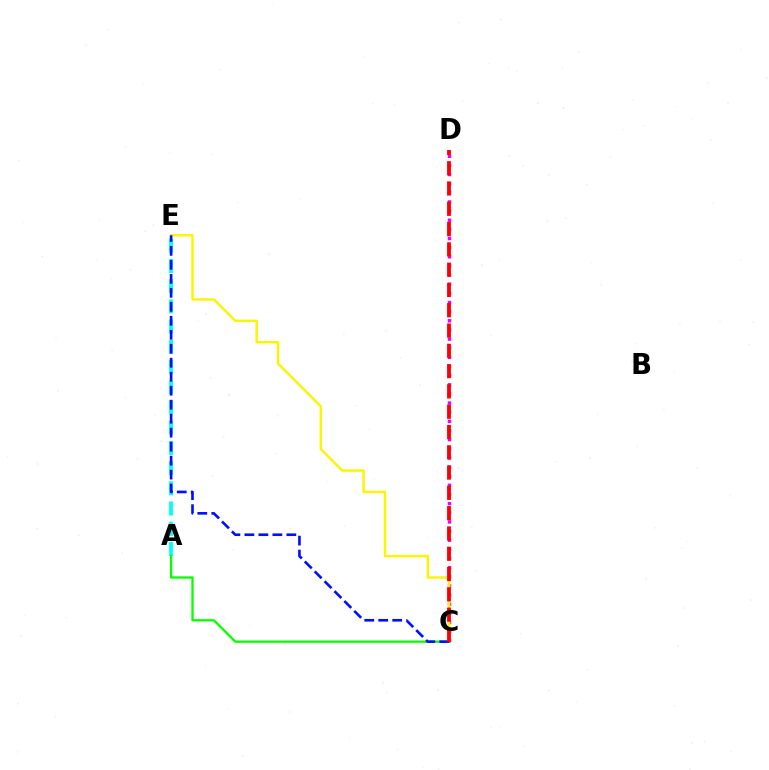{('C', 'D'): [{'color': '#ee00ff', 'line_style': 'dotted', 'thickness': 2.48}, {'color': '#ff0000', 'line_style': 'dashed', 'thickness': 2.76}], ('A', 'E'): [{'color': '#00fff6', 'line_style': 'dashed', 'thickness': 2.75}], ('C', 'E'): [{'color': '#fcf500', 'line_style': 'solid', 'thickness': 1.75}, {'color': '#0010ff', 'line_style': 'dashed', 'thickness': 1.9}], ('A', 'C'): [{'color': '#08ff00', 'line_style': 'solid', 'thickness': 1.66}]}